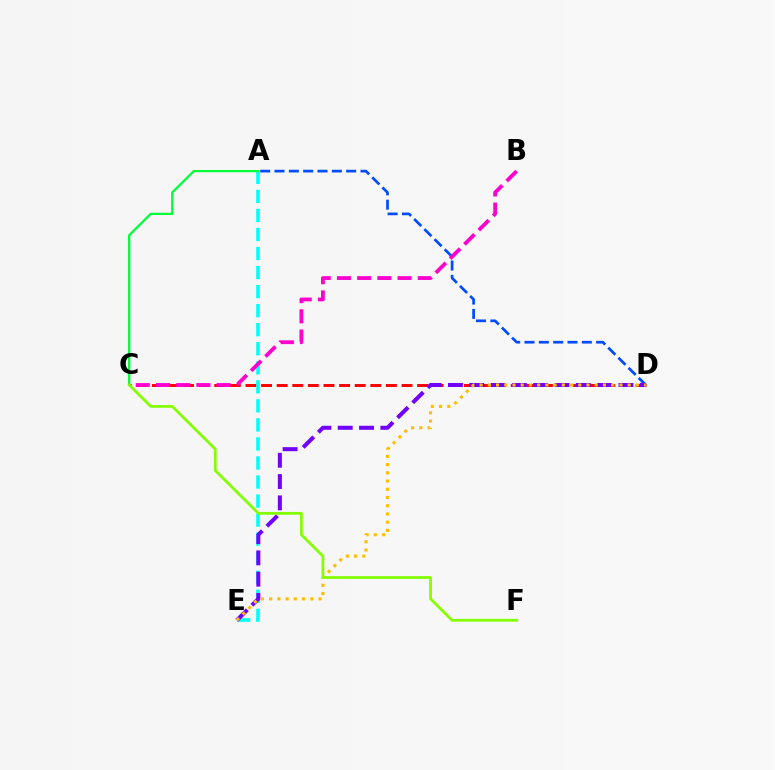{('C', 'D'): [{'color': '#ff0000', 'line_style': 'dashed', 'thickness': 2.12}], ('A', 'E'): [{'color': '#00fff6', 'line_style': 'dashed', 'thickness': 2.59}], ('A', 'D'): [{'color': '#004bff', 'line_style': 'dashed', 'thickness': 1.95}], ('D', 'E'): [{'color': '#7200ff', 'line_style': 'dashed', 'thickness': 2.9}, {'color': '#ffbd00', 'line_style': 'dotted', 'thickness': 2.23}], ('A', 'C'): [{'color': '#00ff39', 'line_style': 'solid', 'thickness': 1.63}], ('B', 'C'): [{'color': '#ff00cf', 'line_style': 'dashed', 'thickness': 2.75}], ('C', 'F'): [{'color': '#84ff00', 'line_style': 'solid', 'thickness': 1.97}]}